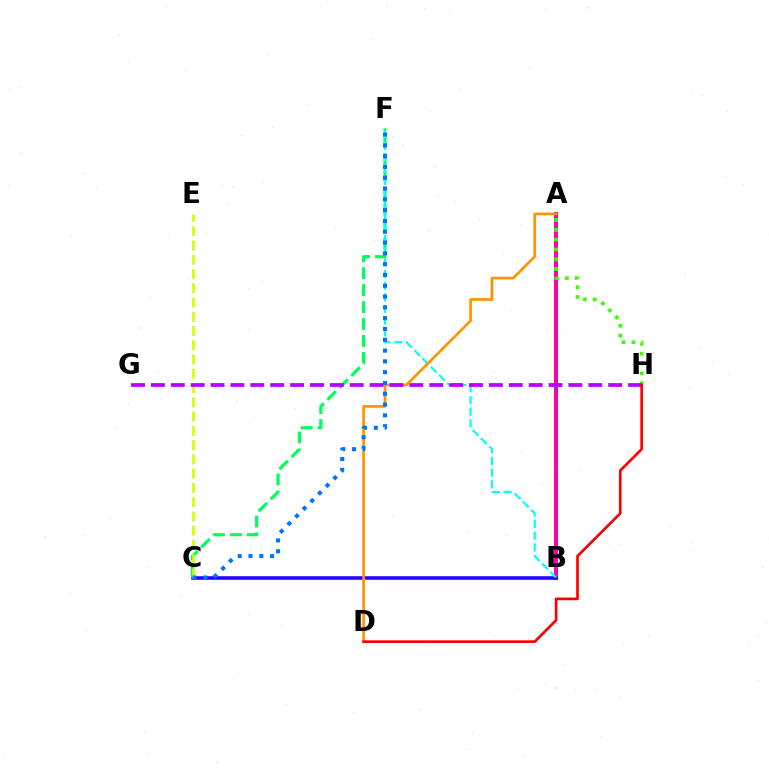{('A', 'B'): [{'color': '#ff00ac', 'line_style': 'solid', 'thickness': 2.85}], ('A', 'H'): [{'color': '#3dff00', 'line_style': 'dotted', 'thickness': 2.67}], ('B', 'C'): [{'color': '#2500ff', 'line_style': 'solid', 'thickness': 2.56}], ('C', 'F'): [{'color': '#00ff5c', 'line_style': 'dashed', 'thickness': 2.3}, {'color': '#0074ff', 'line_style': 'dotted', 'thickness': 2.93}], ('B', 'F'): [{'color': '#00fff6', 'line_style': 'dashed', 'thickness': 1.58}], ('C', 'E'): [{'color': '#d1ff00', 'line_style': 'dashed', 'thickness': 1.94}], ('A', 'D'): [{'color': '#ff9400', 'line_style': 'solid', 'thickness': 1.93}], ('G', 'H'): [{'color': '#b900ff', 'line_style': 'dashed', 'thickness': 2.7}], ('D', 'H'): [{'color': '#ff0000', 'line_style': 'solid', 'thickness': 1.93}]}